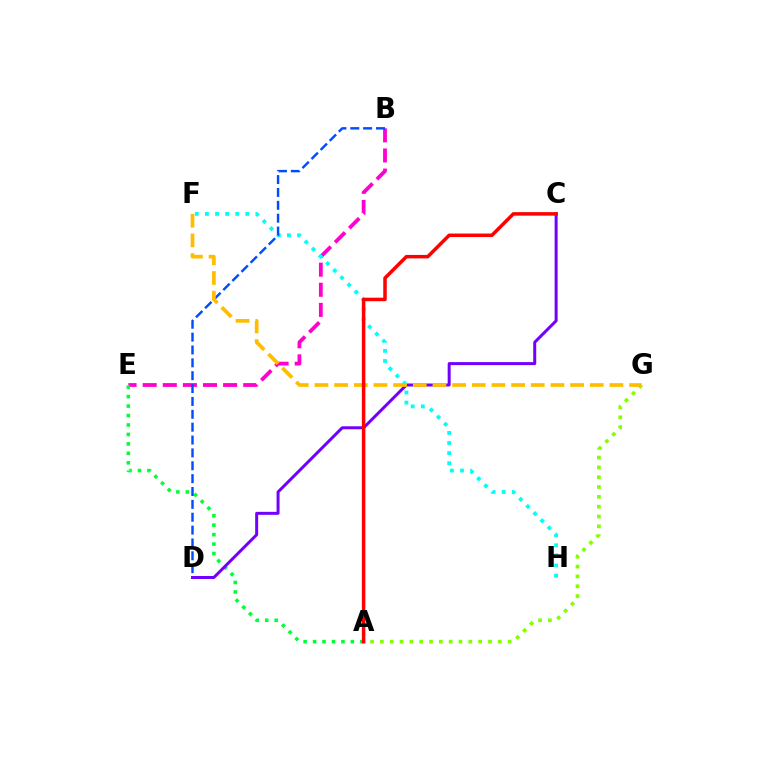{('A', 'G'): [{'color': '#84ff00', 'line_style': 'dotted', 'thickness': 2.67}], ('B', 'E'): [{'color': '#ff00cf', 'line_style': 'dashed', 'thickness': 2.73}], ('A', 'E'): [{'color': '#00ff39', 'line_style': 'dotted', 'thickness': 2.57}], ('C', 'D'): [{'color': '#7200ff', 'line_style': 'solid', 'thickness': 2.15}], ('F', 'H'): [{'color': '#00fff6', 'line_style': 'dotted', 'thickness': 2.74}], ('B', 'D'): [{'color': '#004bff', 'line_style': 'dashed', 'thickness': 1.75}], ('F', 'G'): [{'color': '#ffbd00', 'line_style': 'dashed', 'thickness': 2.67}], ('A', 'C'): [{'color': '#ff0000', 'line_style': 'solid', 'thickness': 2.52}]}